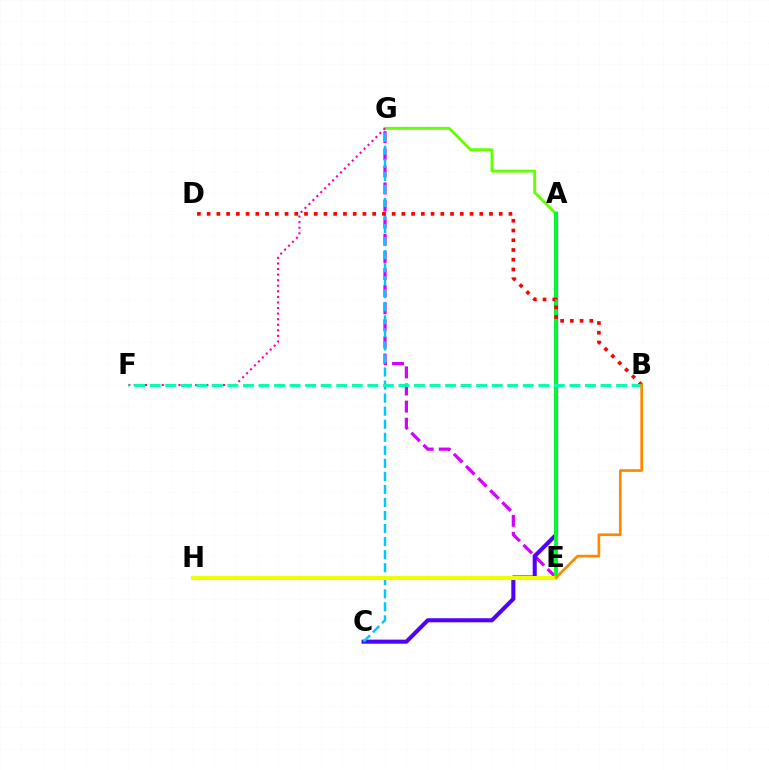{('E', 'G'): [{'color': '#d600ff', 'line_style': 'dashed', 'thickness': 2.32}], ('A', 'C'): [{'color': '#4f00ff', 'line_style': 'solid', 'thickness': 2.93}], ('A', 'G'): [{'color': '#66ff00', 'line_style': 'solid', 'thickness': 2.07}], ('A', 'E'): [{'color': '#00ff27', 'line_style': 'solid', 'thickness': 2.77}], ('C', 'G'): [{'color': '#00c7ff', 'line_style': 'dashed', 'thickness': 1.77}], ('B', 'D'): [{'color': '#ff0000', 'line_style': 'dotted', 'thickness': 2.65}], ('F', 'G'): [{'color': '#ff00a0', 'line_style': 'dotted', 'thickness': 1.51}], ('E', 'H'): [{'color': '#003fff', 'line_style': 'dotted', 'thickness': 2.88}, {'color': '#eeff00', 'line_style': 'solid', 'thickness': 2.95}], ('B', 'F'): [{'color': '#00ffaf', 'line_style': 'dashed', 'thickness': 2.11}], ('B', 'E'): [{'color': '#ff8800', 'line_style': 'solid', 'thickness': 1.93}]}